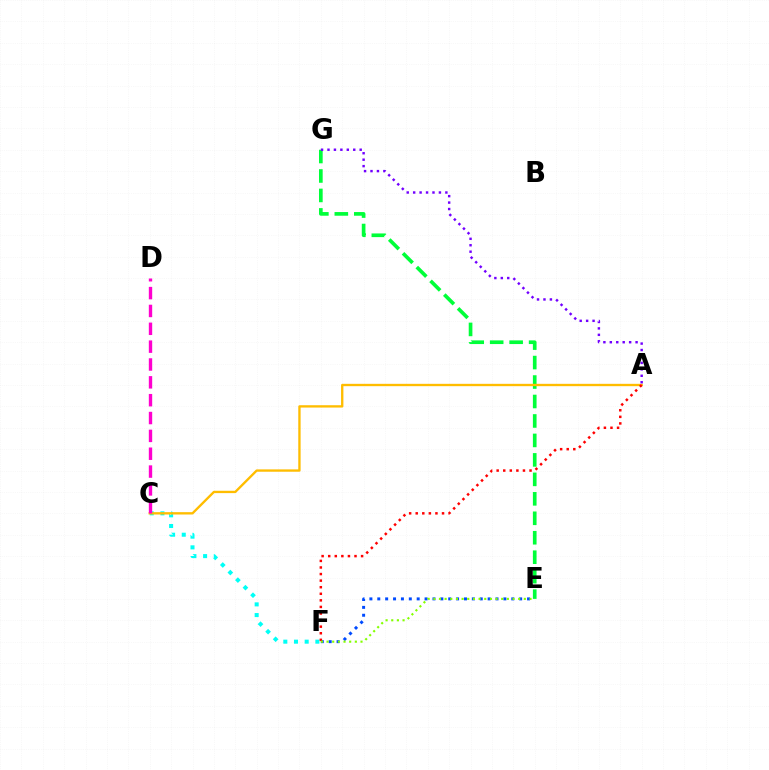{('C', 'F'): [{'color': '#00fff6', 'line_style': 'dotted', 'thickness': 2.9}], ('E', 'G'): [{'color': '#00ff39', 'line_style': 'dashed', 'thickness': 2.64}], ('A', 'C'): [{'color': '#ffbd00', 'line_style': 'solid', 'thickness': 1.69}], ('E', 'F'): [{'color': '#004bff', 'line_style': 'dotted', 'thickness': 2.14}, {'color': '#84ff00', 'line_style': 'dotted', 'thickness': 1.54}], ('C', 'D'): [{'color': '#ff00cf', 'line_style': 'dashed', 'thickness': 2.42}], ('A', 'F'): [{'color': '#ff0000', 'line_style': 'dotted', 'thickness': 1.79}], ('A', 'G'): [{'color': '#7200ff', 'line_style': 'dotted', 'thickness': 1.75}]}